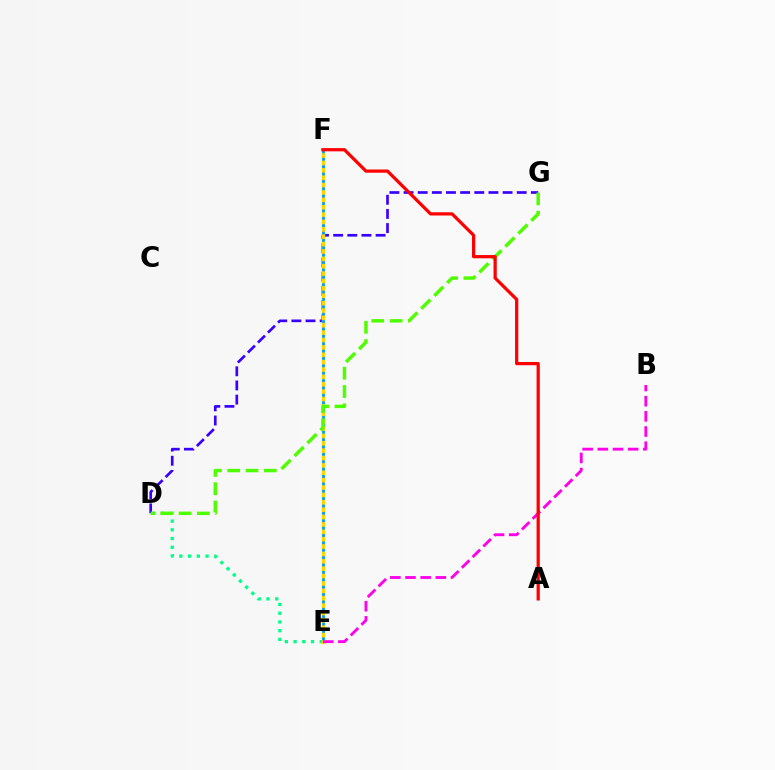{('D', 'G'): [{'color': '#3700ff', 'line_style': 'dashed', 'thickness': 1.92}, {'color': '#4fff00', 'line_style': 'dashed', 'thickness': 2.48}], ('D', 'E'): [{'color': '#00ff86', 'line_style': 'dotted', 'thickness': 2.37}], ('E', 'F'): [{'color': '#ffd500', 'line_style': 'solid', 'thickness': 2.41}, {'color': '#009eff', 'line_style': 'dotted', 'thickness': 2.0}], ('B', 'E'): [{'color': '#ff00ed', 'line_style': 'dashed', 'thickness': 2.06}], ('A', 'F'): [{'color': '#ff0000', 'line_style': 'solid', 'thickness': 2.32}]}